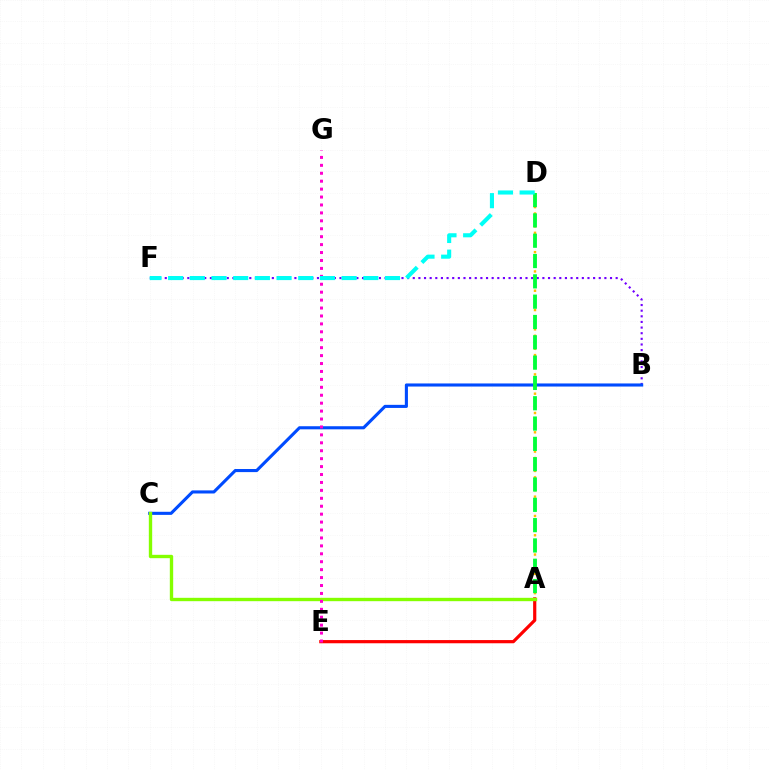{('B', 'F'): [{'color': '#7200ff', 'line_style': 'dotted', 'thickness': 1.53}], ('A', 'E'): [{'color': '#ff0000', 'line_style': 'solid', 'thickness': 2.3}], ('A', 'D'): [{'color': '#ffbd00', 'line_style': 'dotted', 'thickness': 1.75}, {'color': '#00ff39', 'line_style': 'dashed', 'thickness': 2.76}], ('B', 'C'): [{'color': '#004bff', 'line_style': 'solid', 'thickness': 2.23}], ('A', 'C'): [{'color': '#84ff00', 'line_style': 'solid', 'thickness': 2.42}], ('E', 'G'): [{'color': '#ff00cf', 'line_style': 'dotted', 'thickness': 2.15}], ('D', 'F'): [{'color': '#00fff6', 'line_style': 'dashed', 'thickness': 2.95}]}